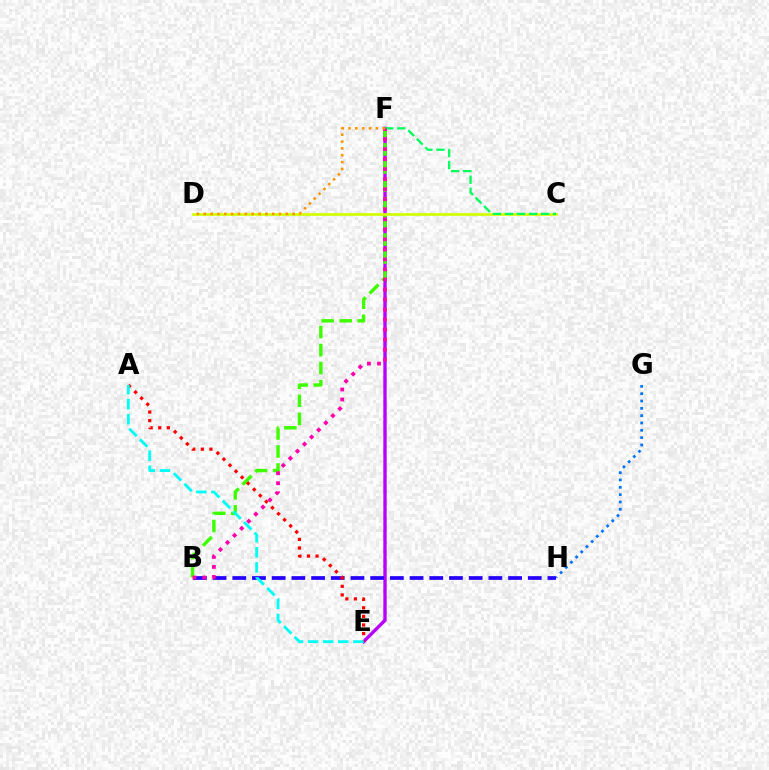{('E', 'F'): [{'color': '#b900ff', 'line_style': 'solid', 'thickness': 2.42}], ('B', 'H'): [{'color': '#2500ff', 'line_style': 'dashed', 'thickness': 2.68}], ('B', 'F'): [{'color': '#3dff00', 'line_style': 'dashed', 'thickness': 2.45}, {'color': '#ff00ac', 'line_style': 'dotted', 'thickness': 2.72}], ('A', 'E'): [{'color': '#ff0000', 'line_style': 'dotted', 'thickness': 2.33}, {'color': '#00fff6', 'line_style': 'dashed', 'thickness': 2.05}], ('C', 'D'): [{'color': '#d1ff00', 'line_style': 'solid', 'thickness': 1.92}], ('C', 'F'): [{'color': '#00ff5c', 'line_style': 'dashed', 'thickness': 1.63}], ('G', 'H'): [{'color': '#0074ff', 'line_style': 'dotted', 'thickness': 1.99}], ('D', 'F'): [{'color': '#ff9400', 'line_style': 'dotted', 'thickness': 1.86}]}